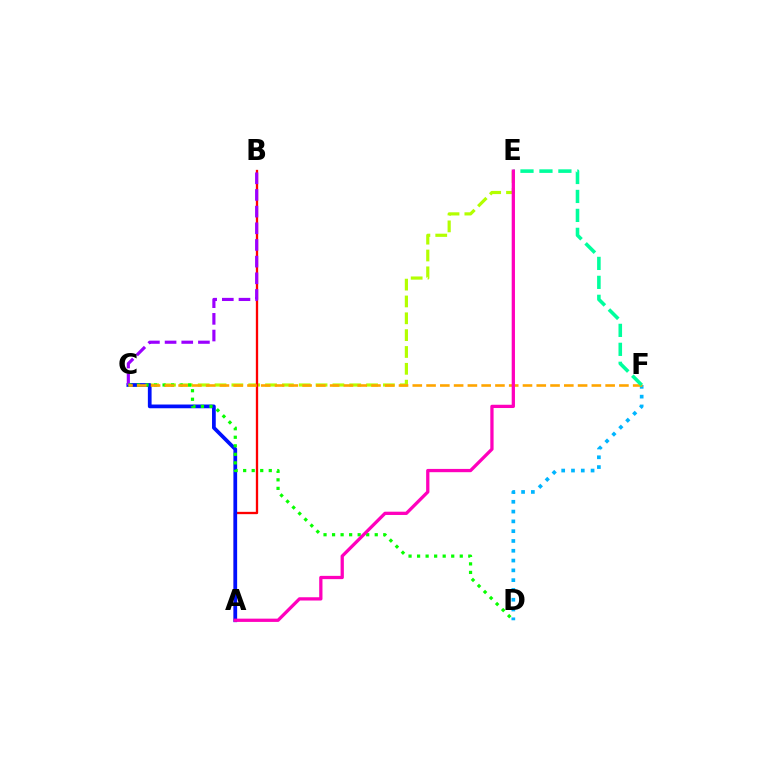{('C', 'E'): [{'color': '#b3ff00', 'line_style': 'dashed', 'thickness': 2.29}], ('D', 'F'): [{'color': '#00b5ff', 'line_style': 'dotted', 'thickness': 2.66}], ('A', 'B'): [{'color': '#ff0000', 'line_style': 'solid', 'thickness': 1.67}], ('A', 'C'): [{'color': '#0010ff', 'line_style': 'solid', 'thickness': 2.68}], ('B', 'C'): [{'color': '#9b00ff', 'line_style': 'dashed', 'thickness': 2.26}], ('C', 'D'): [{'color': '#08ff00', 'line_style': 'dotted', 'thickness': 2.32}], ('C', 'F'): [{'color': '#ffa500', 'line_style': 'dashed', 'thickness': 1.87}], ('E', 'F'): [{'color': '#00ff9d', 'line_style': 'dashed', 'thickness': 2.58}], ('A', 'E'): [{'color': '#ff00bd', 'line_style': 'solid', 'thickness': 2.36}]}